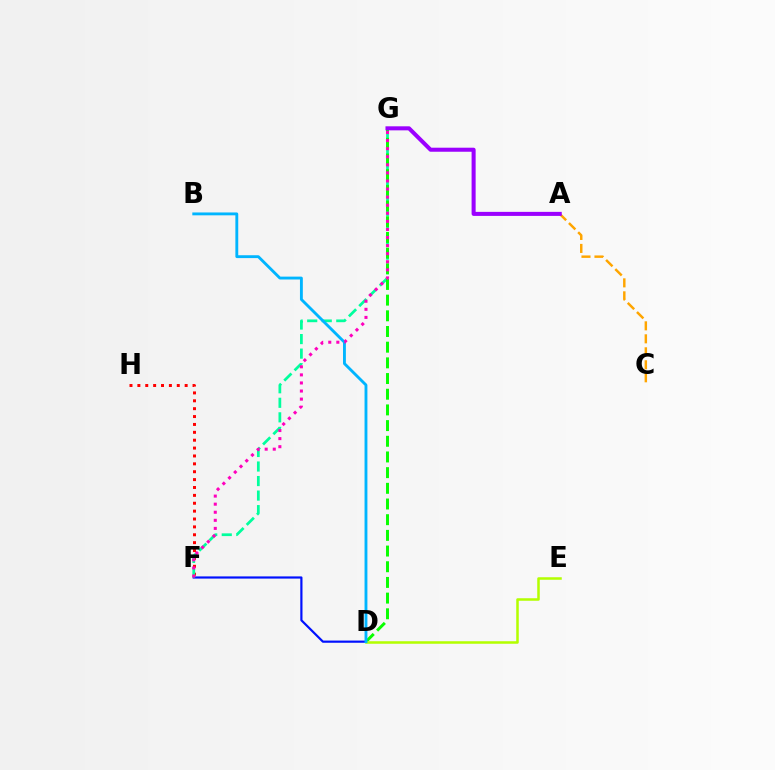{('F', 'H'): [{'color': '#ff0000', 'line_style': 'dotted', 'thickness': 2.14}], ('D', 'F'): [{'color': '#0010ff', 'line_style': 'solid', 'thickness': 1.58}], ('F', 'G'): [{'color': '#00ff9d', 'line_style': 'dashed', 'thickness': 1.97}, {'color': '#ff00bd', 'line_style': 'dotted', 'thickness': 2.19}], ('D', 'G'): [{'color': '#08ff00', 'line_style': 'dashed', 'thickness': 2.13}], ('A', 'C'): [{'color': '#ffa500', 'line_style': 'dashed', 'thickness': 1.76}], ('D', 'E'): [{'color': '#b3ff00', 'line_style': 'solid', 'thickness': 1.82}], ('B', 'D'): [{'color': '#00b5ff', 'line_style': 'solid', 'thickness': 2.06}], ('A', 'G'): [{'color': '#9b00ff', 'line_style': 'solid', 'thickness': 2.91}]}